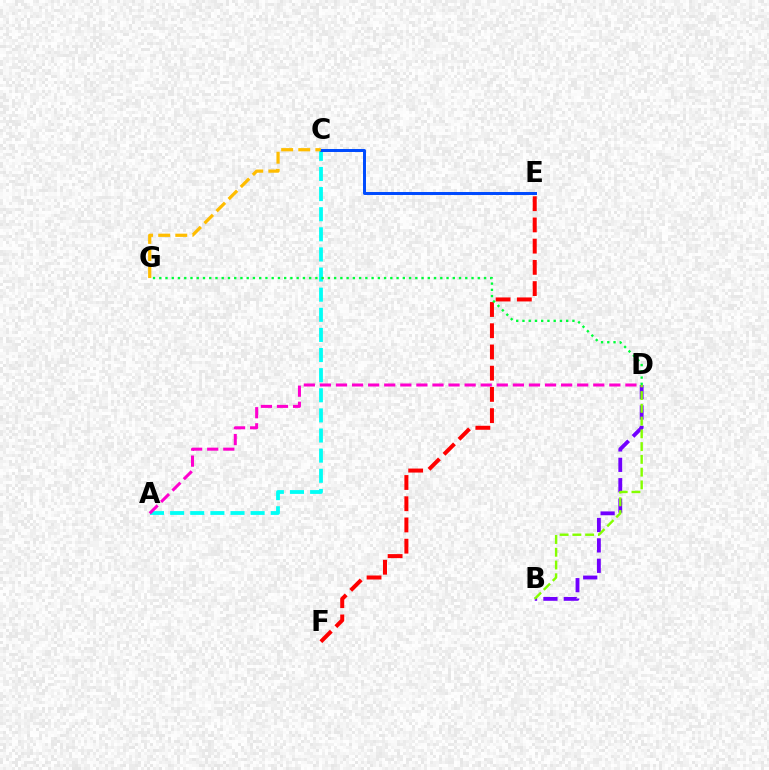{('B', 'D'): [{'color': '#7200ff', 'line_style': 'dashed', 'thickness': 2.77}, {'color': '#84ff00', 'line_style': 'dashed', 'thickness': 1.73}], ('E', 'F'): [{'color': '#ff0000', 'line_style': 'dashed', 'thickness': 2.88}], ('A', 'C'): [{'color': '#00fff6', 'line_style': 'dashed', 'thickness': 2.73}], ('C', 'E'): [{'color': '#004bff', 'line_style': 'solid', 'thickness': 2.14}], ('A', 'D'): [{'color': '#ff00cf', 'line_style': 'dashed', 'thickness': 2.18}], ('C', 'G'): [{'color': '#ffbd00', 'line_style': 'dashed', 'thickness': 2.32}], ('D', 'G'): [{'color': '#00ff39', 'line_style': 'dotted', 'thickness': 1.7}]}